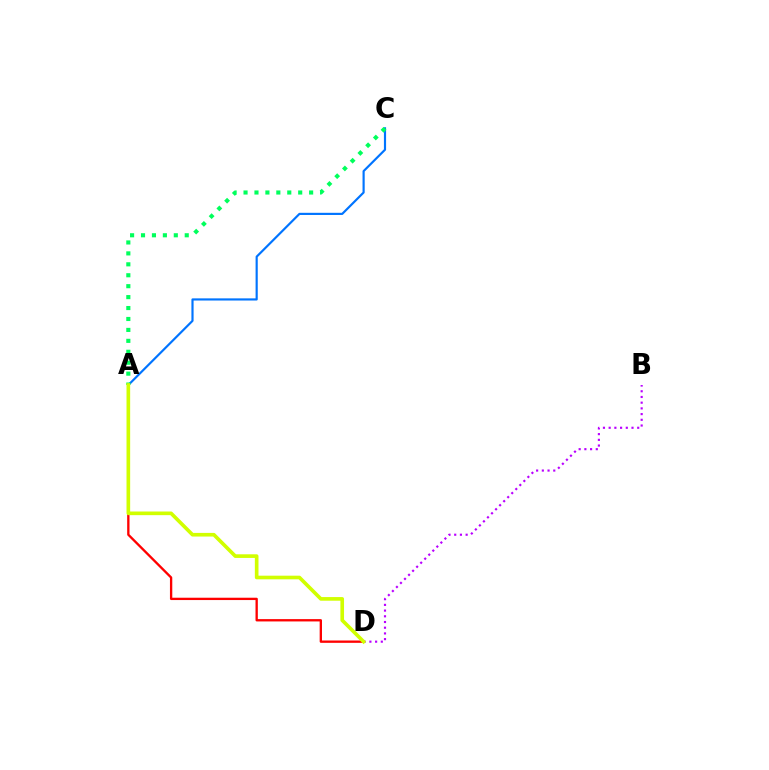{('B', 'D'): [{'color': '#b900ff', 'line_style': 'dotted', 'thickness': 1.55}], ('A', 'C'): [{'color': '#0074ff', 'line_style': 'solid', 'thickness': 1.56}, {'color': '#00ff5c', 'line_style': 'dotted', 'thickness': 2.97}], ('A', 'D'): [{'color': '#ff0000', 'line_style': 'solid', 'thickness': 1.68}, {'color': '#d1ff00', 'line_style': 'solid', 'thickness': 2.62}]}